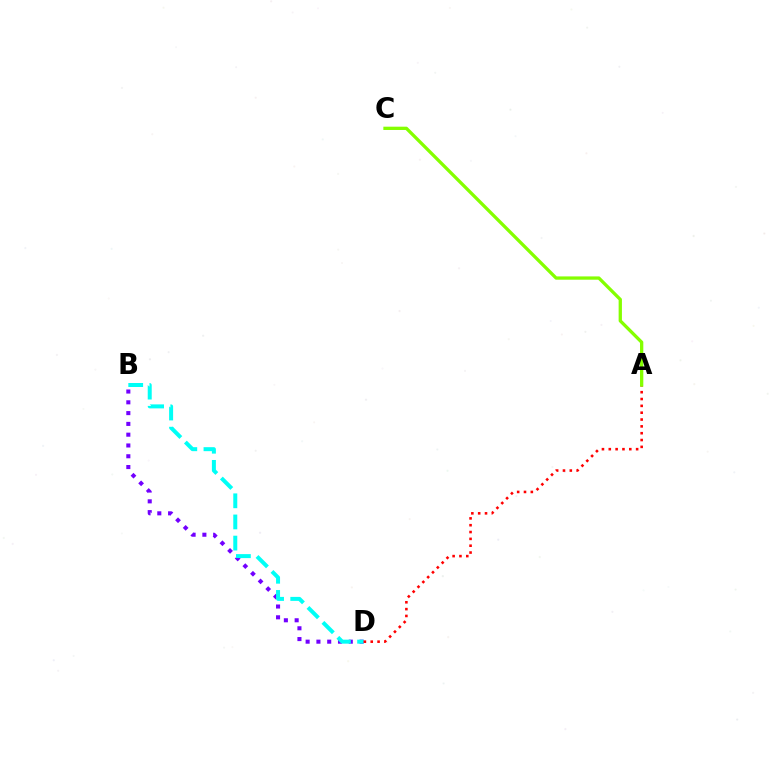{('B', 'D'): [{'color': '#7200ff', 'line_style': 'dotted', 'thickness': 2.93}, {'color': '#00fff6', 'line_style': 'dashed', 'thickness': 2.87}], ('A', 'D'): [{'color': '#ff0000', 'line_style': 'dotted', 'thickness': 1.86}], ('A', 'C'): [{'color': '#84ff00', 'line_style': 'solid', 'thickness': 2.37}]}